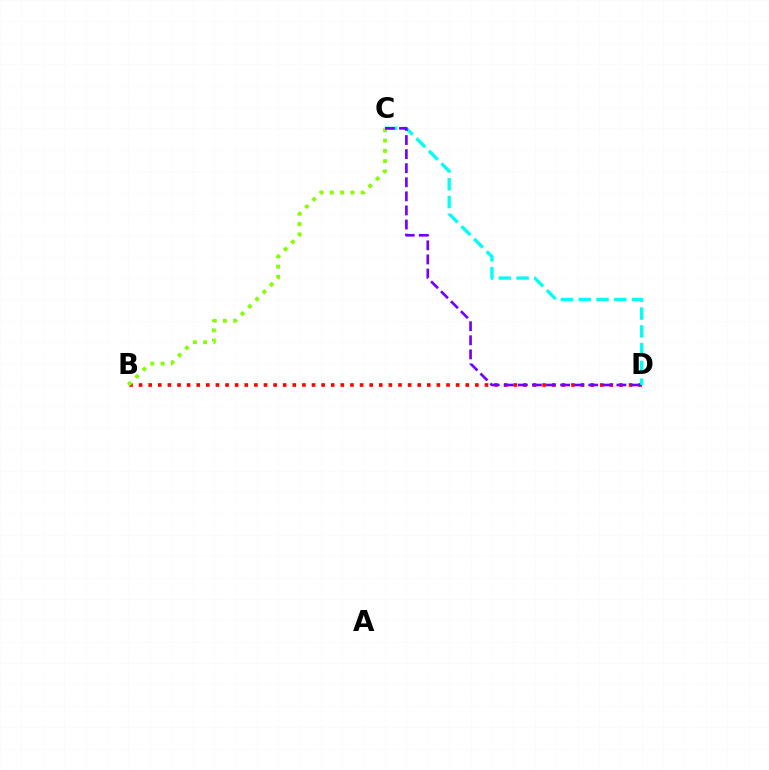{('B', 'D'): [{'color': '#ff0000', 'line_style': 'dotted', 'thickness': 2.61}], ('B', 'C'): [{'color': '#84ff00', 'line_style': 'dotted', 'thickness': 2.79}], ('C', 'D'): [{'color': '#00fff6', 'line_style': 'dashed', 'thickness': 2.41}, {'color': '#7200ff', 'line_style': 'dashed', 'thickness': 1.91}]}